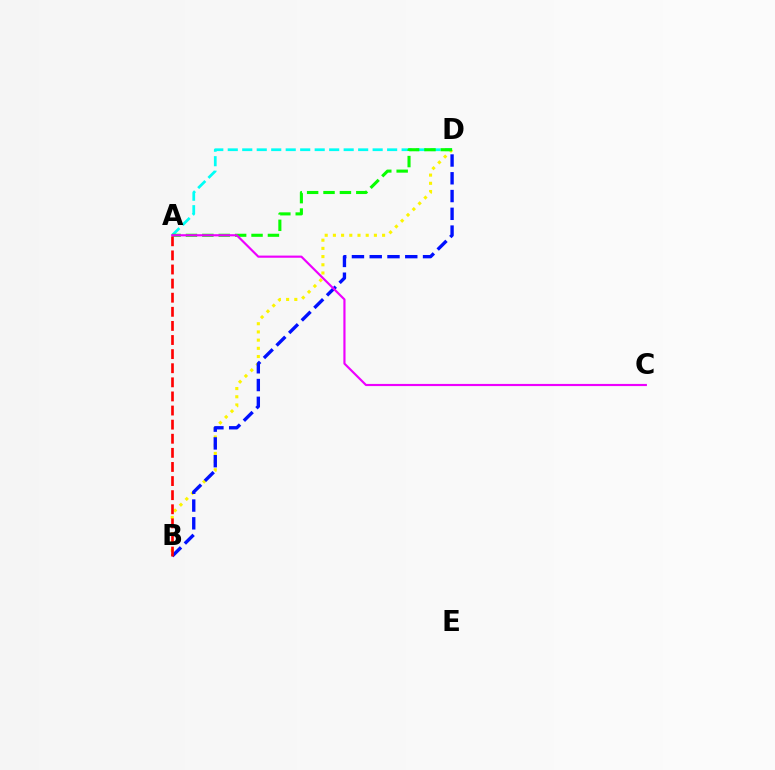{('A', 'D'): [{'color': '#00fff6', 'line_style': 'dashed', 'thickness': 1.97}, {'color': '#08ff00', 'line_style': 'dashed', 'thickness': 2.23}], ('B', 'D'): [{'color': '#fcf500', 'line_style': 'dotted', 'thickness': 2.23}, {'color': '#0010ff', 'line_style': 'dashed', 'thickness': 2.41}], ('A', 'B'): [{'color': '#ff0000', 'line_style': 'dashed', 'thickness': 1.92}], ('A', 'C'): [{'color': '#ee00ff', 'line_style': 'solid', 'thickness': 1.55}]}